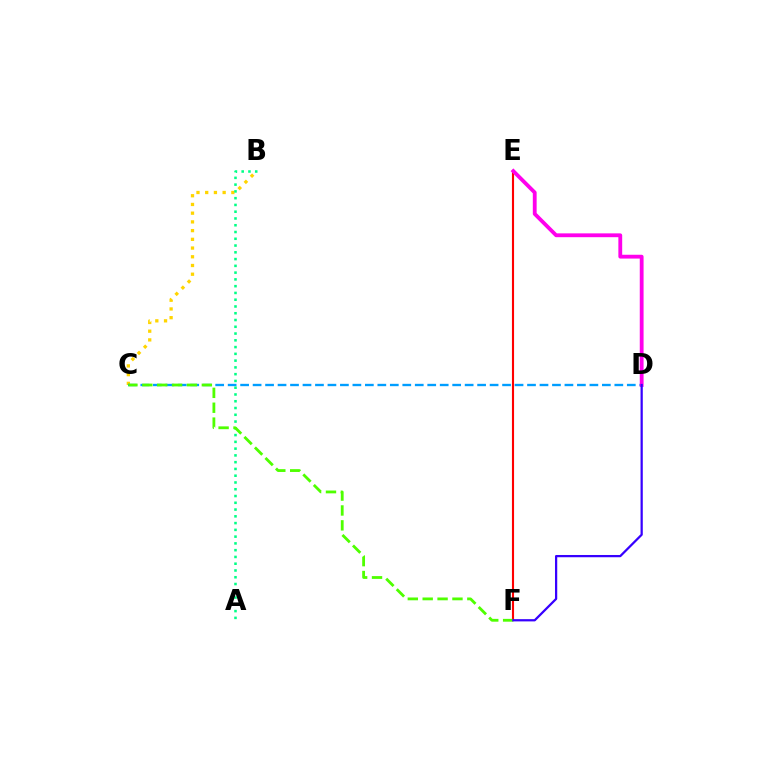{('B', 'C'): [{'color': '#ffd500', 'line_style': 'dotted', 'thickness': 2.37}], ('C', 'D'): [{'color': '#009eff', 'line_style': 'dashed', 'thickness': 1.69}], ('A', 'B'): [{'color': '#00ff86', 'line_style': 'dotted', 'thickness': 1.84}], ('E', 'F'): [{'color': '#ff0000', 'line_style': 'solid', 'thickness': 1.52}], ('C', 'F'): [{'color': '#4fff00', 'line_style': 'dashed', 'thickness': 2.02}], ('D', 'E'): [{'color': '#ff00ed', 'line_style': 'solid', 'thickness': 2.75}], ('D', 'F'): [{'color': '#3700ff', 'line_style': 'solid', 'thickness': 1.62}]}